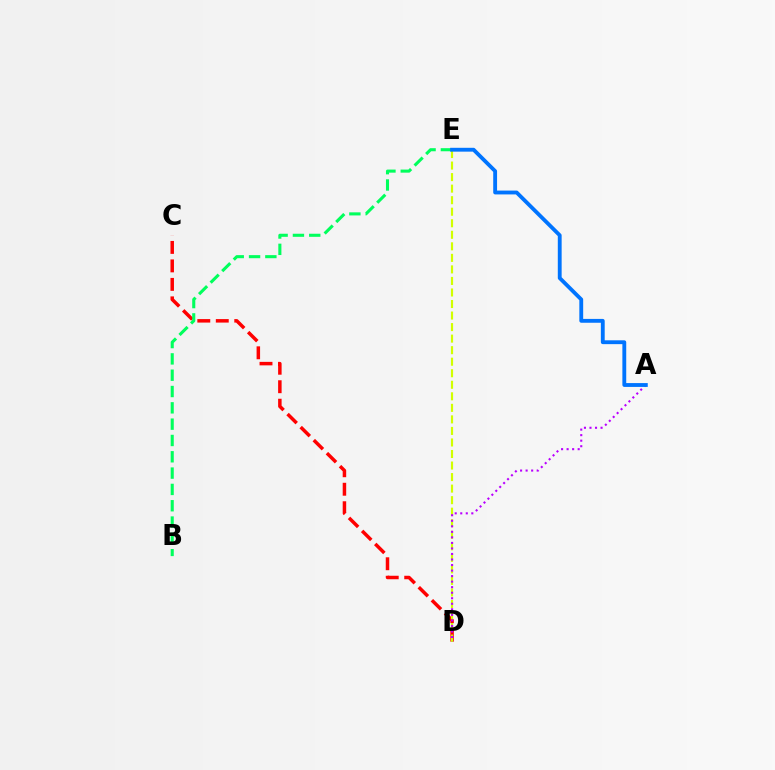{('C', 'D'): [{'color': '#ff0000', 'line_style': 'dashed', 'thickness': 2.51}], ('D', 'E'): [{'color': '#d1ff00', 'line_style': 'dashed', 'thickness': 1.57}], ('B', 'E'): [{'color': '#00ff5c', 'line_style': 'dashed', 'thickness': 2.22}], ('A', 'D'): [{'color': '#b900ff', 'line_style': 'dotted', 'thickness': 1.5}], ('A', 'E'): [{'color': '#0074ff', 'line_style': 'solid', 'thickness': 2.77}]}